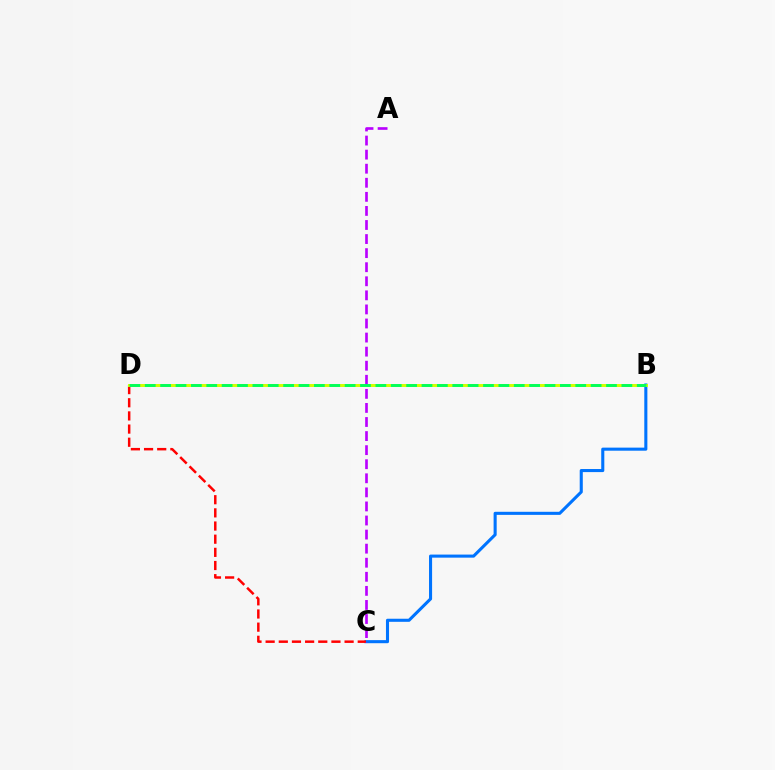{('B', 'C'): [{'color': '#0074ff', 'line_style': 'solid', 'thickness': 2.22}], ('C', 'D'): [{'color': '#ff0000', 'line_style': 'dashed', 'thickness': 1.79}], ('B', 'D'): [{'color': '#d1ff00', 'line_style': 'solid', 'thickness': 2.13}, {'color': '#00ff5c', 'line_style': 'dashed', 'thickness': 2.09}], ('A', 'C'): [{'color': '#b900ff', 'line_style': 'dashed', 'thickness': 1.91}]}